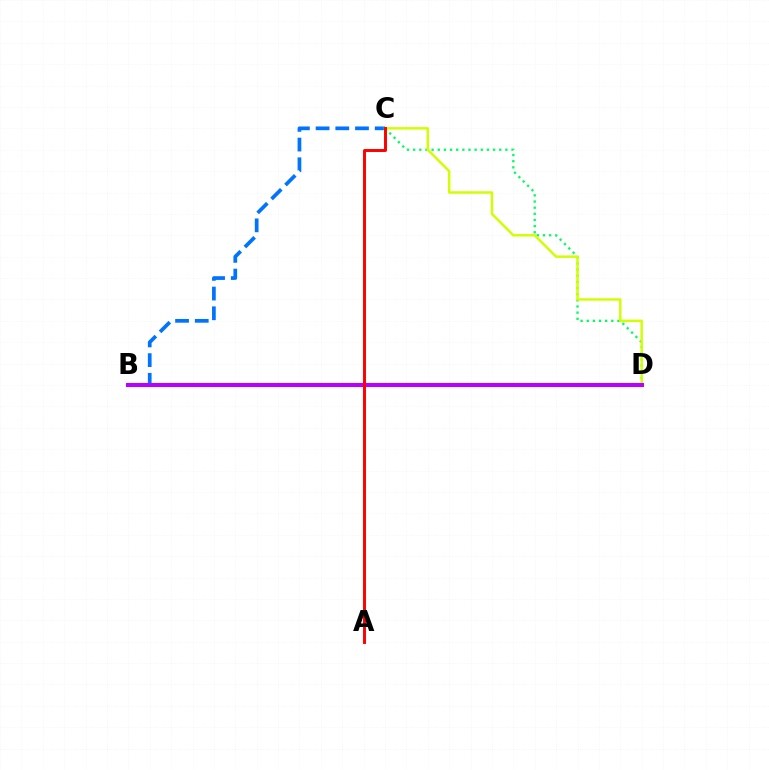{('B', 'C'): [{'color': '#0074ff', 'line_style': 'dashed', 'thickness': 2.68}], ('C', 'D'): [{'color': '#00ff5c', 'line_style': 'dotted', 'thickness': 1.67}, {'color': '#d1ff00', 'line_style': 'solid', 'thickness': 1.78}], ('B', 'D'): [{'color': '#b900ff', 'line_style': 'solid', 'thickness': 2.91}], ('A', 'C'): [{'color': '#ff0000', 'line_style': 'solid', 'thickness': 2.12}]}